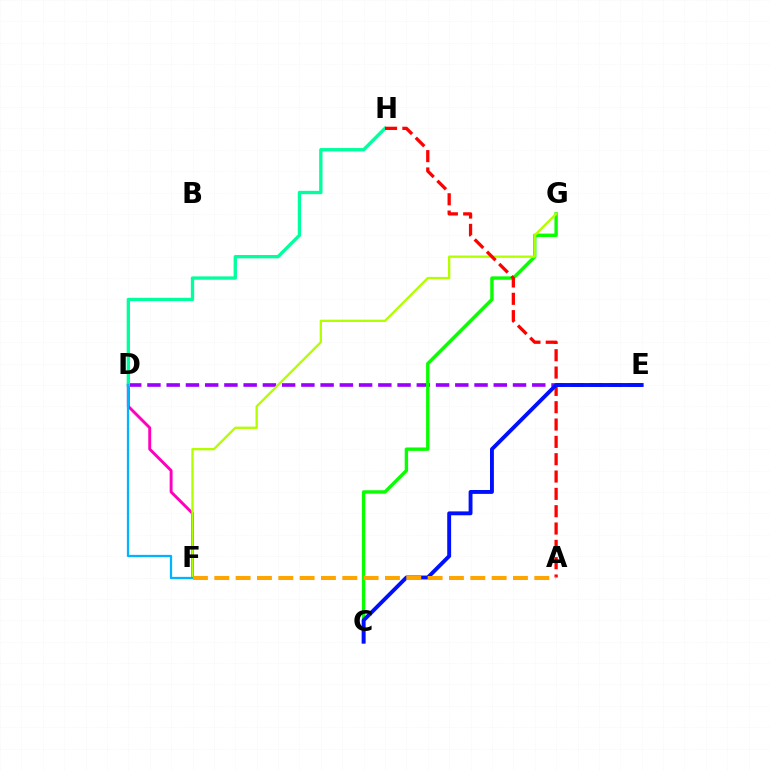{('D', 'F'): [{'color': '#ff00bd', 'line_style': 'solid', 'thickness': 2.1}, {'color': '#00b5ff', 'line_style': 'solid', 'thickness': 1.64}], ('D', 'E'): [{'color': '#9b00ff', 'line_style': 'dashed', 'thickness': 2.61}], ('D', 'H'): [{'color': '#00ff9d', 'line_style': 'solid', 'thickness': 2.39}], ('C', 'G'): [{'color': '#08ff00', 'line_style': 'solid', 'thickness': 2.44}], ('F', 'G'): [{'color': '#b3ff00', 'line_style': 'solid', 'thickness': 1.68}], ('A', 'H'): [{'color': '#ff0000', 'line_style': 'dashed', 'thickness': 2.35}], ('C', 'E'): [{'color': '#0010ff', 'line_style': 'solid', 'thickness': 2.8}], ('A', 'F'): [{'color': '#ffa500', 'line_style': 'dashed', 'thickness': 2.9}]}